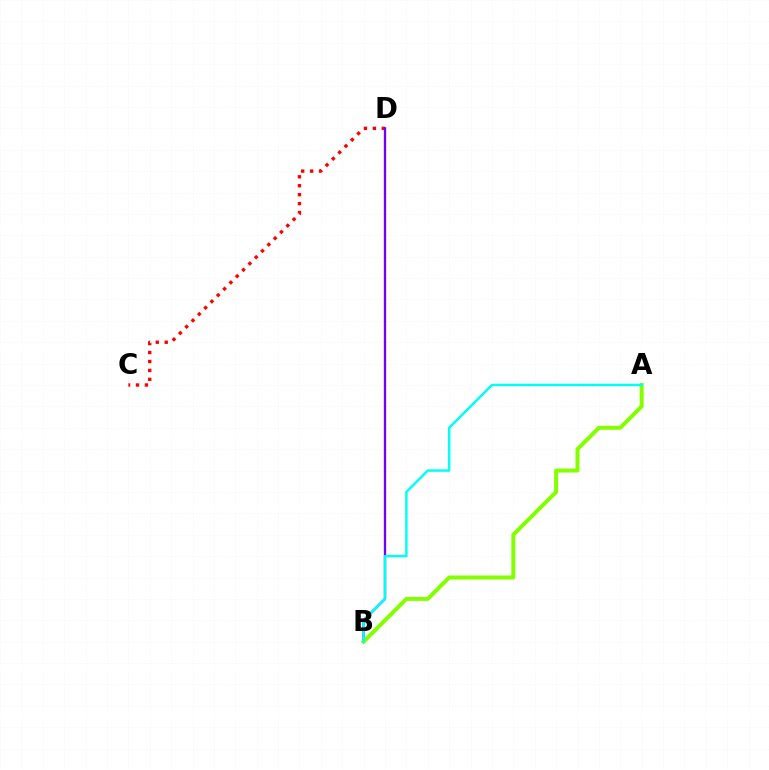{('C', 'D'): [{'color': '#ff0000', 'line_style': 'dotted', 'thickness': 2.43}], ('B', 'D'): [{'color': '#7200ff', 'line_style': 'solid', 'thickness': 1.68}], ('A', 'B'): [{'color': '#84ff00', 'line_style': 'solid', 'thickness': 2.88}, {'color': '#00fff6', 'line_style': 'solid', 'thickness': 1.77}]}